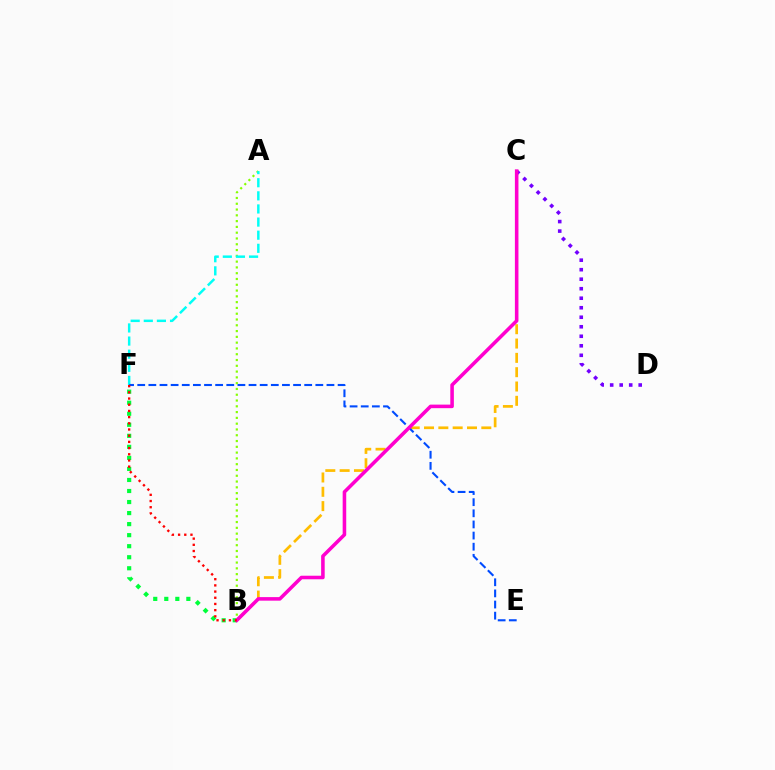{('B', 'F'): [{'color': '#00ff39', 'line_style': 'dotted', 'thickness': 3.0}, {'color': '#ff0000', 'line_style': 'dotted', 'thickness': 1.68}], ('A', 'B'): [{'color': '#84ff00', 'line_style': 'dotted', 'thickness': 1.57}], ('B', 'C'): [{'color': '#ffbd00', 'line_style': 'dashed', 'thickness': 1.95}, {'color': '#ff00cf', 'line_style': 'solid', 'thickness': 2.56}], ('A', 'F'): [{'color': '#00fff6', 'line_style': 'dashed', 'thickness': 1.78}], ('C', 'D'): [{'color': '#7200ff', 'line_style': 'dotted', 'thickness': 2.58}], ('E', 'F'): [{'color': '#004bff', 'line_style': 'dashed', 'thickness': 1.51}]}